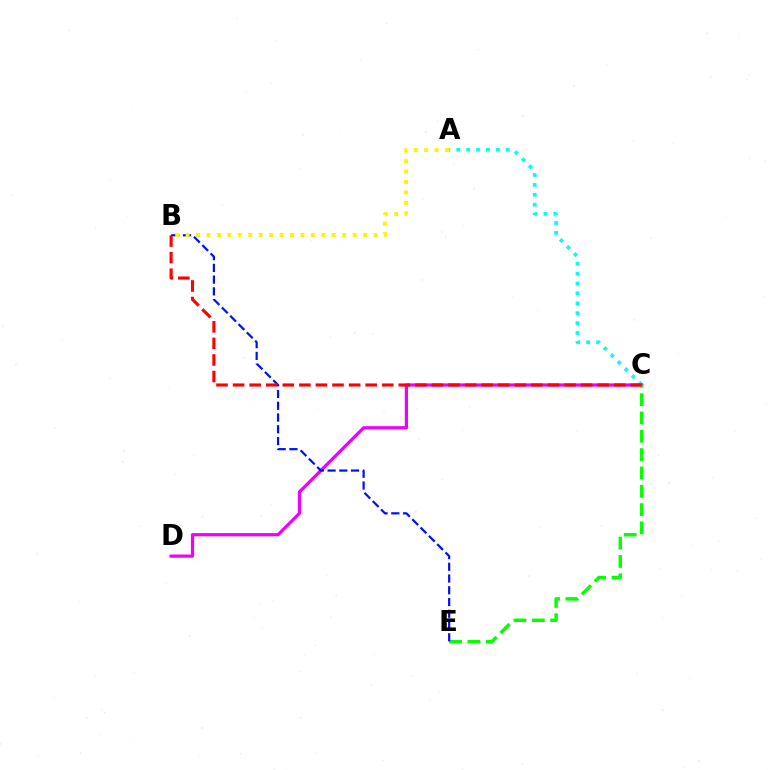{('A', 'C'): [{'color': '#00fff6', 'line_style': 'dotted', 'thickness': 2.69}], ('C', 'D'): [{'color': '#ee00ff', 'line_style': 'solid', 'thickness': 2.32}], ('C', 'E'): [{'color': '#08ff00', 'line_style': 'dashed', 'thickness': 2.49}], ('B', 'E'): [{'color': '#0010ff', 'line_style': 'dashed', 'thickness': 1.6}], ('A', 'B'): [{'color': '#fcf500', 'line_style': 'dotted', 'thickness': 2.84}], ('B', 'C'): [{'color': '#ff0000', 'line_style': 'dashed', 'thickness': 2.25}]}